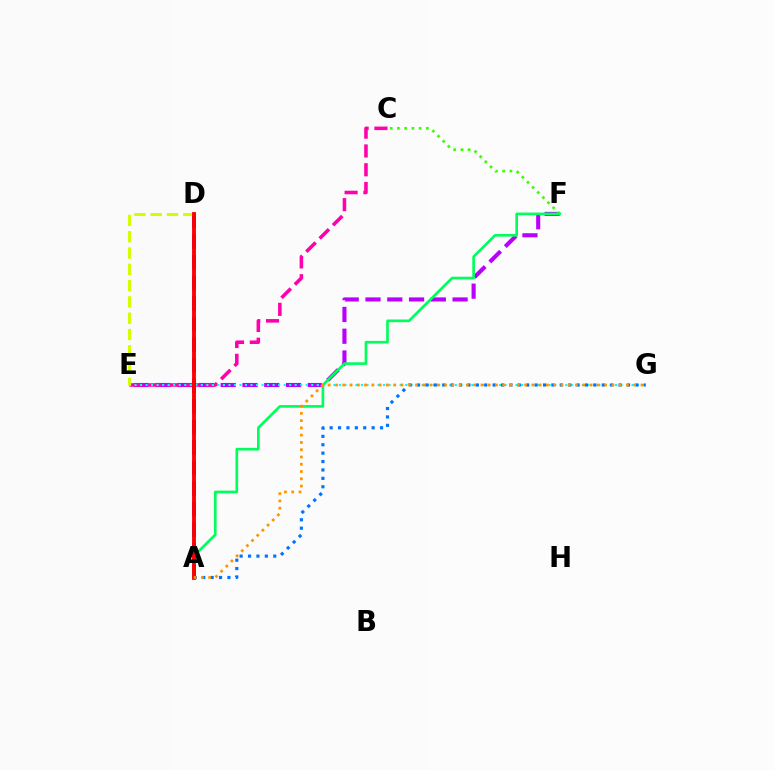{('E', 'F'): [{'color': '#b900ff', 'line_style': 'dashed', 'thickness': 2.96}], ('C', 'E'): [{'color': '#ff00ac', 'line_style': 'dashed', 'thickness': 2.55}], ('E', 'G'): [{'color': '#00fff6', 'line_style': 'dotted', 'thickness': 1.5}], ('A', 'G'): [{'color': '#0074ff', 'line_style': 'dotted', 'thickness': 2.28}, {'color': '#ff9400', 'line_style': 'dotted', 'thickness': 1.98}], ('A', 'D'): [{'color': '#2500ff', 'line_style': 'dashed', 'thickness': 2.8}, {'color': '#ff0000', 'line_style': 'solid', 'thickness': 2.77}], ('D', 'E'): [{'color': '#d1ff00', 'line_style': 'dashed', 'thickness': 2.21}], ('C', 'F'): [{'color': '#3dff00', 'line_style': 'dotted', 'thickness': 1.96}], ('A', 'F'): [{'color': '#00ff5c', 'line_style': 'solid', 'thickness': 1.92}]}